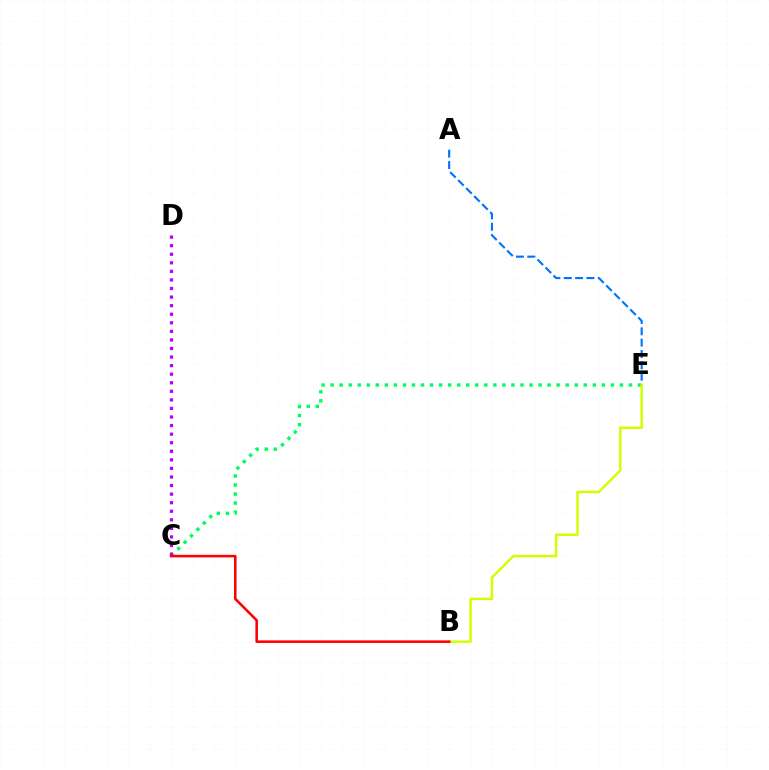{('C', 'E'): [{'color': '#00ff5c', 'line_style': 'dotted', 'thickness': 2.46}], ('A', 'E'): [{'color': '#0074ff', 'line_style': 'dashed', 'thickness': 1.54}], ('B', 'E'): [{'color': '#d1ff00', 'line_style': 'solid', 'thickness': 1.77}], ('C', 'D'): [{'color': '#b900ff', 'line_style': 'dotted', 'thickness': 2.33}], ('B', 'C'): [{'color': '#ff0000', 'line_style': 'solid', 'thickness': 1.84}]}